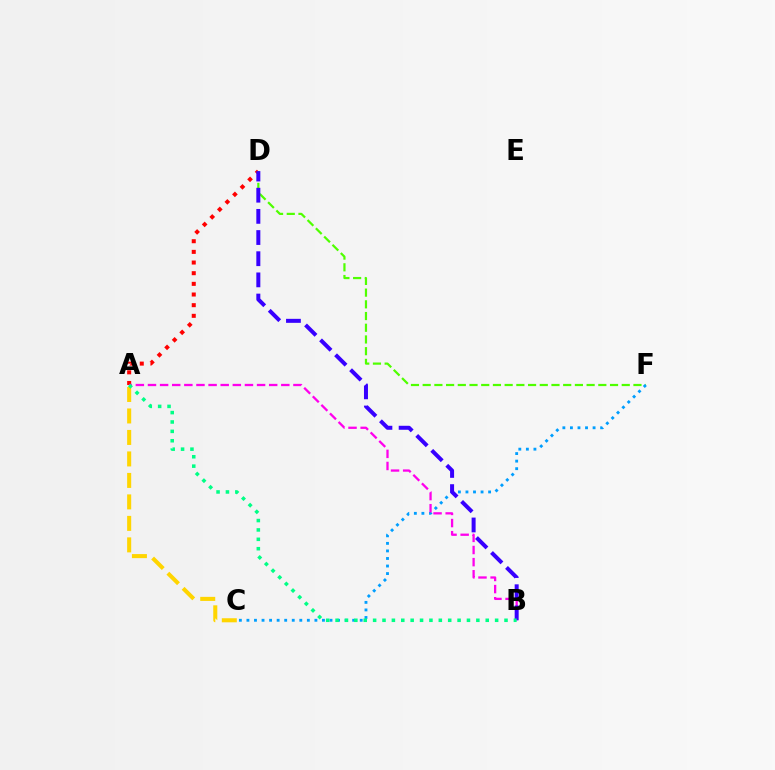{('A', 'D'): [{'color': '#ff0000', 'line_style': 'dotted', 'thickness': 2.9}], ('D', 'F'): [{'color': '#4fff00', 'line_style': 'dashed', 'thickness': 1.59}], ('C', 'F'): [{'color': '#009eff', 'line_style': 'dotted', 'thickness': 2.05}], ('A', 'B'): [{'color': '#ff00ed', 'line_style': 'dashed', 'thickness': 1.65}, {'color': '#00ff86', 'line_style': 'dotted', 'thickness': 2.55}], ('A', 'C'): [{'color': '#ffd500', 'line_style': 'dashed', 'thickness': 2.92}], ('B', 'D'): [{'color': '#3700ff', 'line_style': 'dashed', 'thickness': 2.88}]}